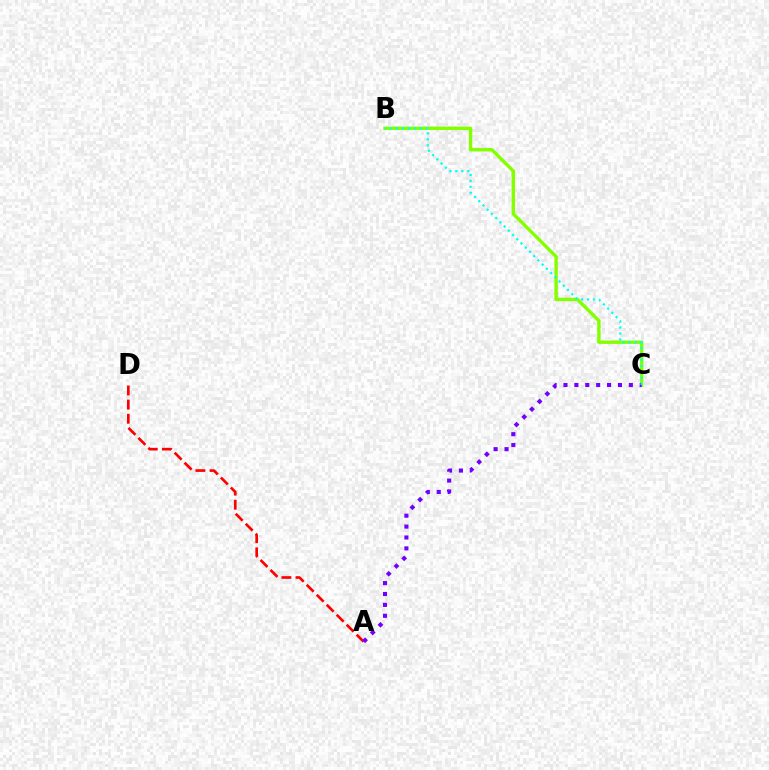{('B', 'C'): [{'color': '#84ff00', 'line_style': 'solid', 'thickness': 2.44}, {'color': '#00fff6', 'line_style': 'dotted', 'thickness': 1.62}], ('A', 'D'): [{'color': '#ff0000', 'line_style': 'dashed', 'thickness': 1.92}], ('A', 'C'): [{'color': '#7200ff', 'line_style': 'dotted', 'thickness': 2.96}]}